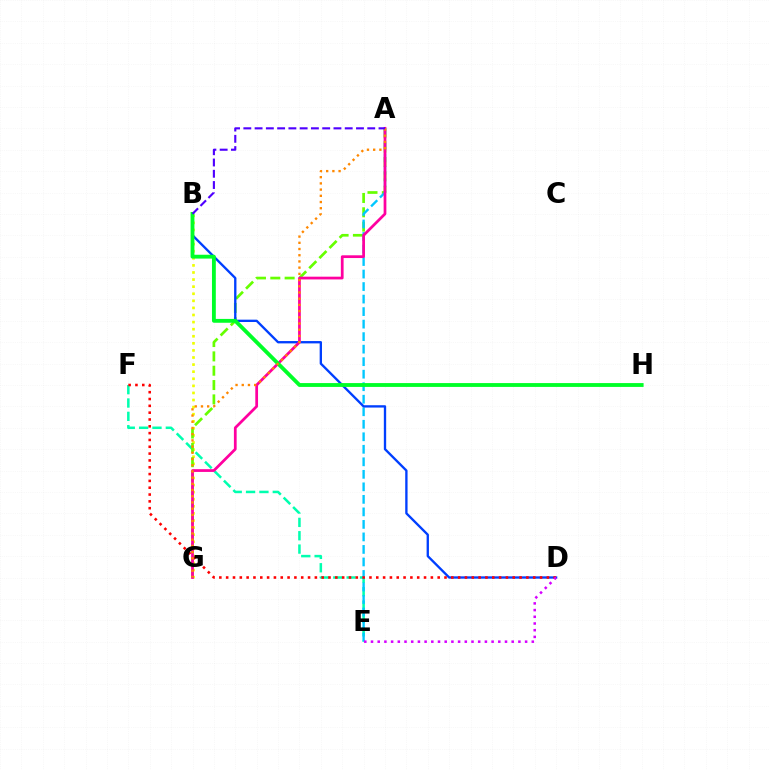{('B', 'G'): [{'color': '#eeff00', 'line_style': 'dotted', 'thickness': 1.93}], ('E', 'F'): [{'color': '#00ffaf', 'line_style': 'dashed', 'thickness': 1.81}], ('A', 'G'): [{'color': '#66ff00', 'line_style': 'dashed', 'thickness': 1.95}, {'color': '#ff00a0', 'line_style': 'solid', 'thickness': 1.97}, {'color': '#ff8800', 'line_style': 'dotted', 'thickness': 1.69}], ('A', 'E'): [{'color': '#00c7ff', 'line_style': 'dashed', 'thickness': 1.7}], ('B', 'D'): [{'color': '#003fff', 'line_style': 'solid', 'thickness': 1.68}], ('D', 'F'): [{'color': '#ff0000', 'line_style': 'dotted', 'thickness': 1.85}], ('D', 'E'): [{'color': '#d600ff', 'line_style': 'dotted', 'thickness': 1.82}], ('B', 'H'): [{'color': '#00ff27', 'line_style': 'solid', 'thickness': 2.76}], ('A', 'B'): [{'color': '#4f00ff', 'line_style': 'dashed', 'thickness': 1.53}]}